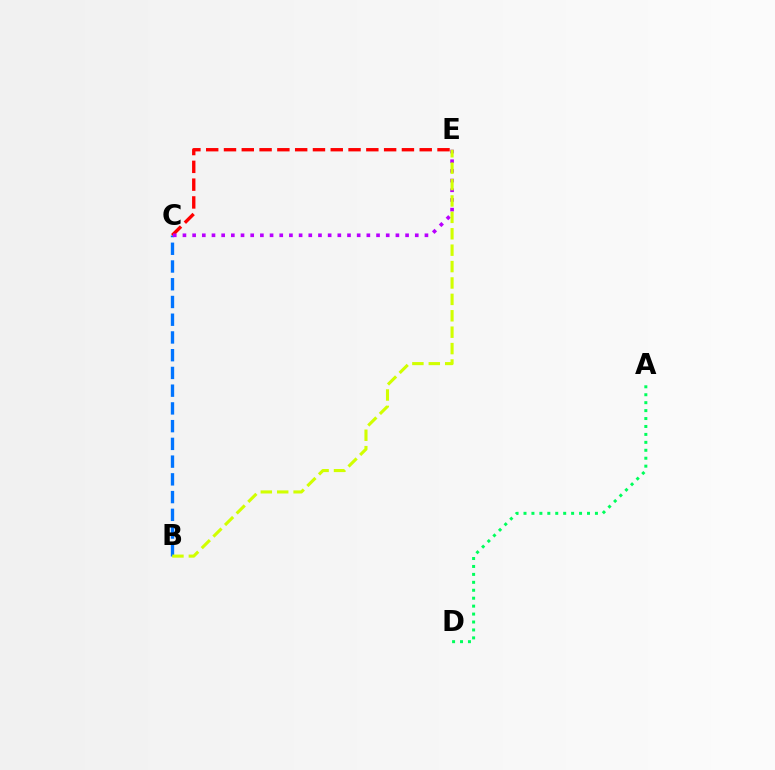{('B', 'C'): [{'color': '#0074ff', 'line_style': 'dashed', 'thickness': 2.41}], ('C', 'E'): [{'color': '#ff0000', 'line_style': 'dashed', 'thickness': 2.42}, {'color': '#b900ff', 'line_style': 'dotted', 'thickness': 2.63}], ('B', 'E'): [{'color': '#d1ff00', 'line_style': 'dashed', 'thickness': 2.23}], ('A', 'D'): [{'color': '#00ff5c', 'line_style': 'dotted', 'thickness': 2.16}]}